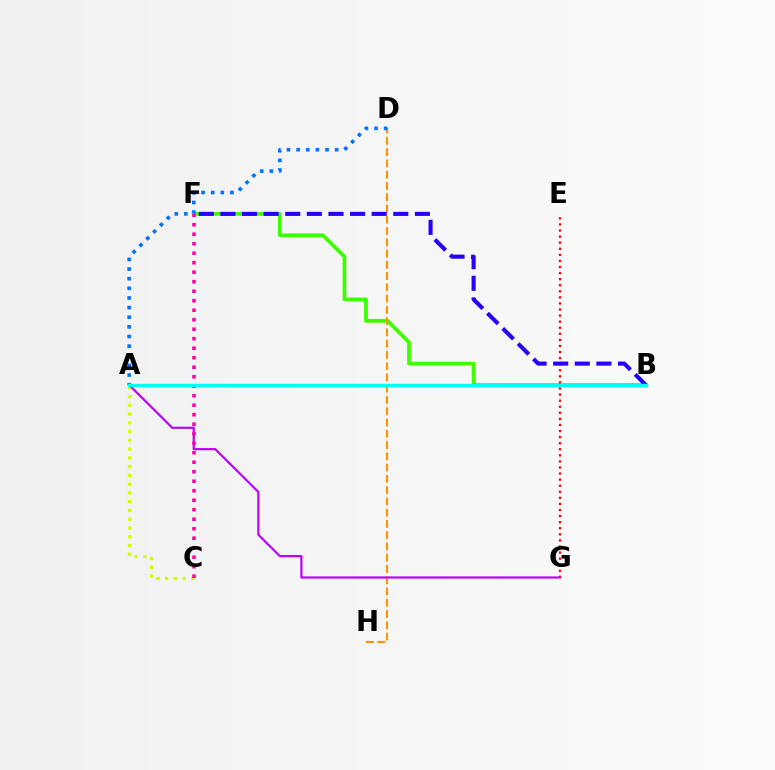{('B', 'F'): [{'color': '#3dff00', 'line_style': 'solid', 'thickness': 2.7}, {'color': '#2500ff', 'line_style': 'dashed', 'thickness': 2.94}], ('D', 'H'): [{'color': '#ff9400', 'line_style': 'dashed', 'thickness': 1.53}], ('A', 'C'): [{'color': '#d1ff00', 'line_style': 'dotted', 'thickness': 2.38}], ('A', 'G'): [{'color': '#b900ff', 'line_style': 'solid', 'thickness': 1.56}], ('A', 'D'): [{'color': '#0074ff', 'line_style': 'dotted', 'thickness': 2.62}], ('E', 'G'): [{'color': '#ff0000', 'line_style': 'dotted', 'thickness': 1.65}], ('C', 'F'): [{'color': '#ff00ac', 'line_style': 'dotted', 'thickness': 2.58}], ('A', 'B'): [{'color': '#00ff5c', 'line_style': 'dotted', 'thickness': 1.96}, {'color': '#00fff6', 'line_style': 'solid', 'thickness': 2.5}]}